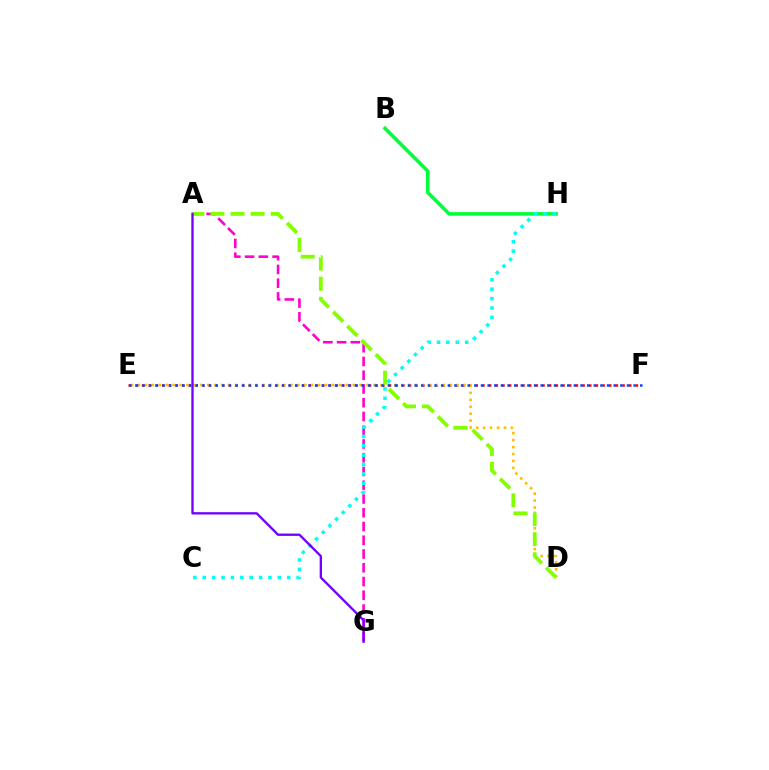{('E', 'F'): [{'color': '#ff0000', 'line_style': 'dotted', 'thickness': 1.81}, {'color': '#004bff', 'line_style': 'dotted', 'thickness': 1.8}], ('B', 'H'): [{'color': '#00ff39', 'line_style': 'solid', 'thickness': 2.57}], ('A', 'G'): [{'color': '#ff00cf', 'line_style': 'dashed', 'thickness': 1.87}, {'color': '#7200ff', 'line_style': 'solid', 'thickness': 1.68}], ('D', 'E'): [{'color': '#ffbd00', 'line_style': 'dotted', 'thickness': 1.88}], ('A', 'D'): [{'color': '#84ff00', 'line_style': 'dashed', 'thickness': 2.73}], ('C', 'H'): [{'color': '#00fff6', 'line_style': 'dotted', 'thickness': 2.55}]}